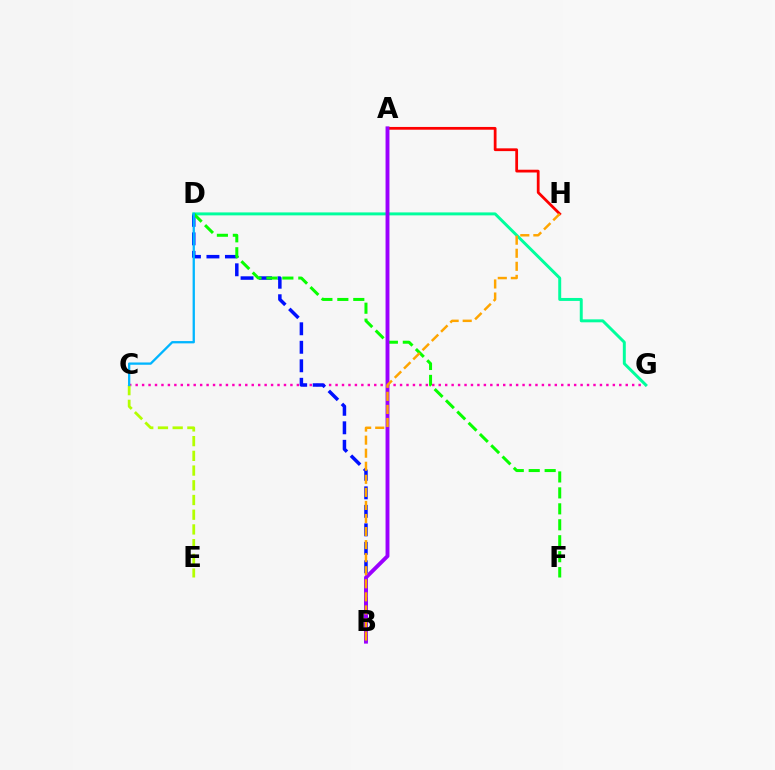{('C', 'G'): [{'color': '#ff00bd', 'line_style': 'dotted', 'thickness': 1.75}], ('B', 'D'): [{'color': '#0010ff', 'line_style': 'dashed', 'thickness': 2.51}], ('C', 'E'): [{'color': '#b3ff00', 'line_style': 'dashed', 'thickness': 2.0}], ('D', 'G'): [{'color': '#00ff9d', 'line_style': 'solid', 'thickness': 2.13}], ('D', 'F'): [{'color': '#08ff00', 'line_style': 'dashed', 'thickness': 2.17}], ('A', 'H'): [{'color': '#ff0000', 'line_style': 'solid', 'thickness': 1.99}], ('A', 'B'): [{'color': '#9b00ff', 'line_style': 'solid', 'thickness': 2.8}], ('C', 'D'): [{'color': '#00b5ff', 'line_style': 'solid', 'thickness': 1.65}], ('B', 'H'): [{'color': '#ffa500', 'line_style': 'dashed', 'thickness': 1.77}]}